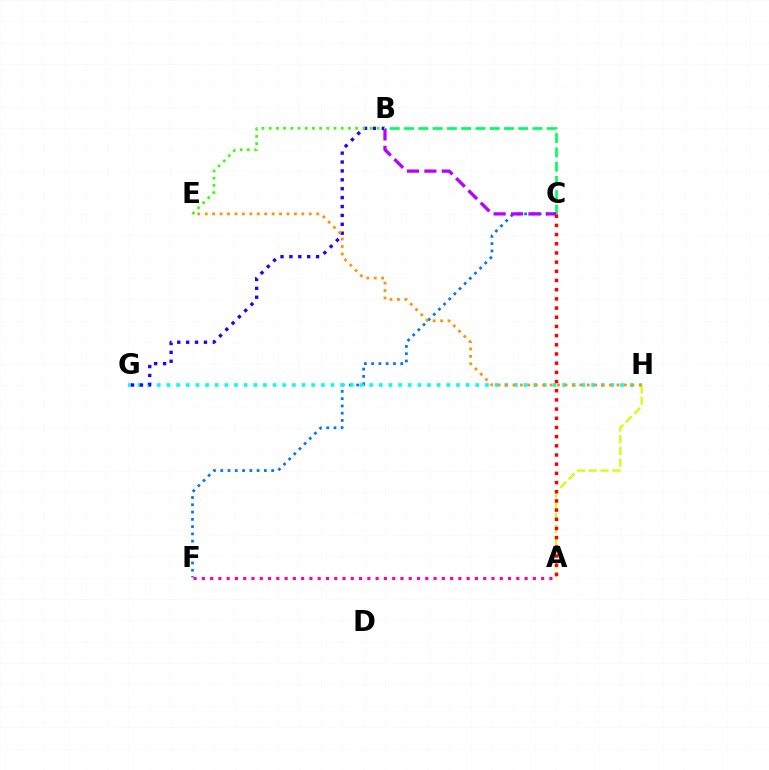{('C', 'F'): [{'color': '#0074ff', 'line_style': 'dotted', 'thickness': 1.98}], ('A', 'F'): [{'color': '#ff00ac', 'line_style': 'dotted', 'thickness': 2.25}], ('B', 'C'): [{'color': '#00ff5c', 'line_style': 'dashed', 'thickness': 1.94}, {'color': '#b900ff', 'line_style': 'dashed', 'thickness': 2.36}], ('G', 'H'): [{'color': '#00fff6', 'line_style': 'dotted', 'thickness': 2.62}], ('B', 'G'): [{'color': '#2500ff', 'line_style': 'dotted', 'thickness': 2.42}], ('A', 'H'): [{'color': '#d1ff00', 'line_style': 'dashed', 'thickness': 1.6}], ('A', 'C'): [{'color': '#ff0000', 'line_style': 'dotted', 'thickness': 2.5}], ('E', 'H'): [{'color': '#ff9400', 'line_style': 'dotted', 'thickness': 2.02}], ('B', 'E'): [{'color': '#3dff00', 'line_style': 'dotted', 'thickness': 1.96}]}